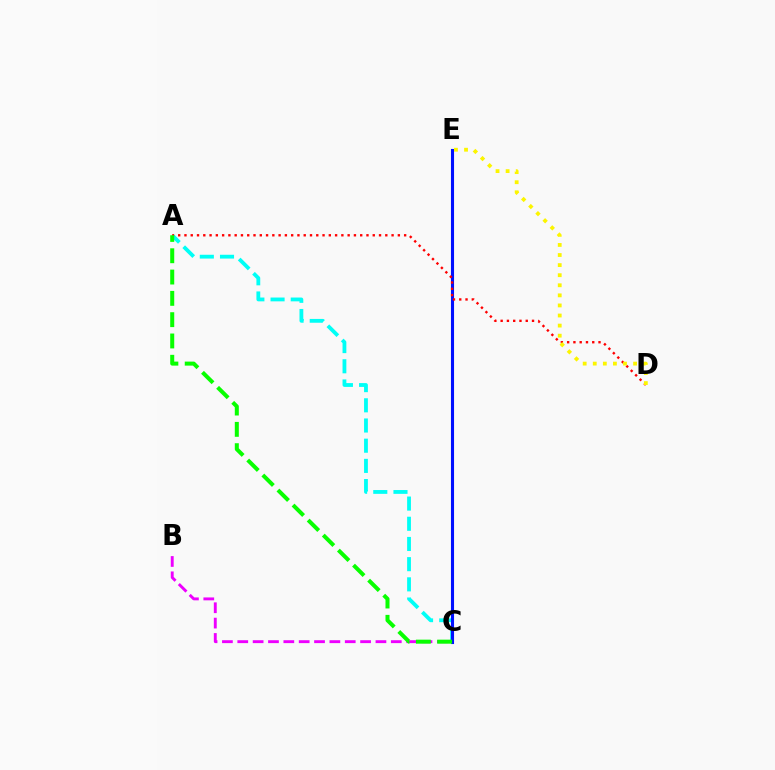{('A', 'C'): [{'color': '#00fff6', 'line_style': 'dashed', 'thickness': 2.74}, {'color': '#08ff00', 'line_style': 'dashed', 'thickness': 2.89}], ('B', 'C'): [{'color': '#ee00ff', 'line_style': 'dashed', 'thickness': 2.09}], ('C', 'E'): [{'color': '#0010ff', 'line_style': 'solid', 'thickness': 2.23}], ('A', 'D'): [{'color': '#ff0000', 'line_style': 'dotted', 'thickness': 1.71}], ('D', 'E'): [{'color': '#fcf500', 'line_style': 'dotted', 'thickness': 2.74}]}